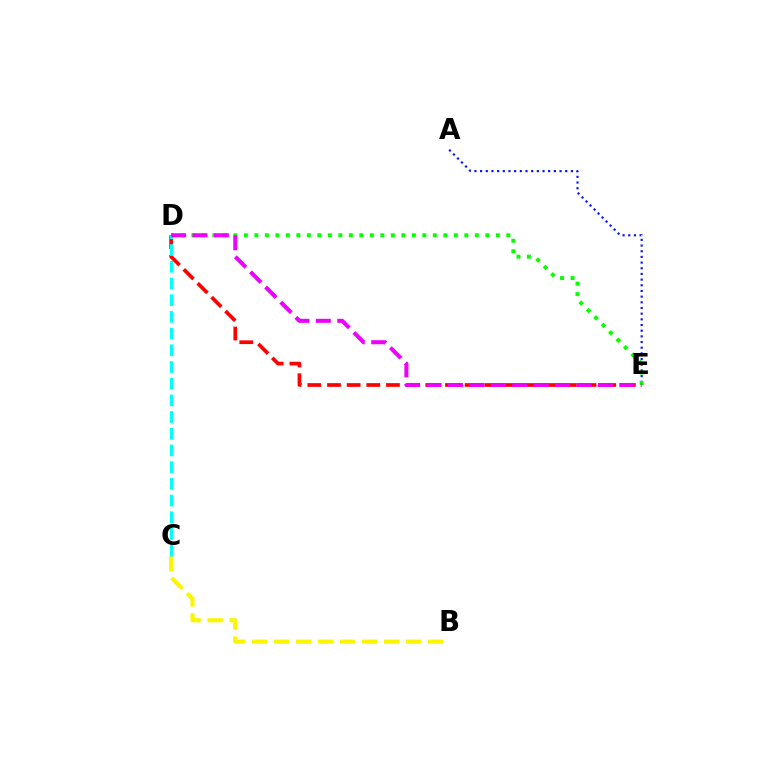{('D', 'E'): [{'color': '#ff0000', 'line_style': 'dashed', 'thickness': 2.67}, {'color': '#08ff00', 'line_style': 'dotted', 'thickness': 2.85}, {'color': '#ee00ff', 'line_style': 'dashed', 'thickness': 2.91}], ('A', 'E'): [{'color': '#0010ff', 'line_style': 'dotted', 'thickness': 1.54}], ('B', 'C'): [{'color': '#fcf500', 'line_style': 'dashed', 'thickness': 2.99}], ('C', 'D'): [{'color': '#00fff6', 'line_style': 'dashed', 'thickness': 2.27}]}